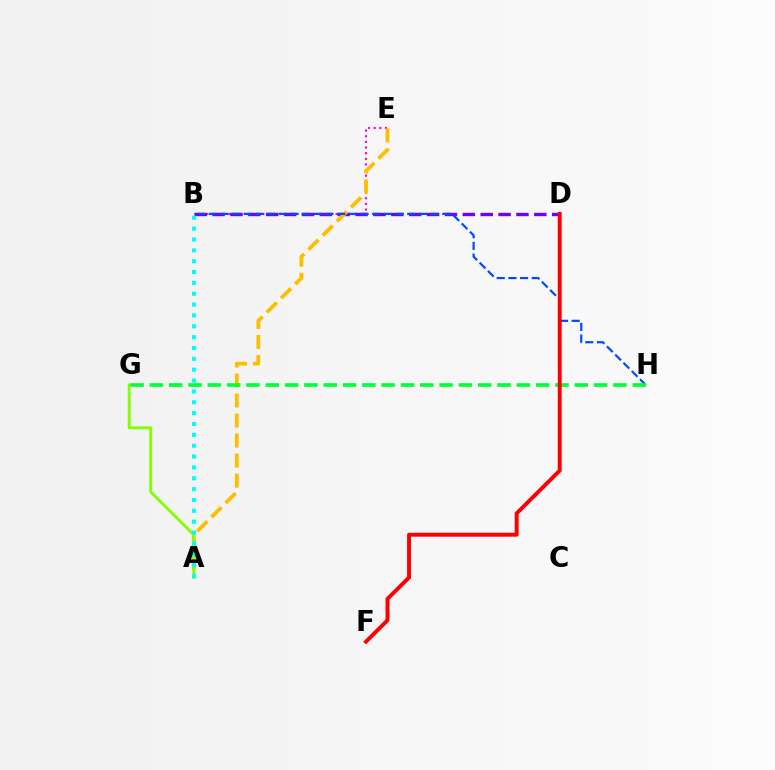{('B', 'E'): [{'color': '#ff00cf', 'line_style': 'dotted', 'thickness': 1.53}], ('B', 'D'): [{'color': '#7200ff', 'line_style': 'dashed', 'thickness': 2.43}], ('A', 'E'): [{'color': '#ffbd00', 'line_style': 'dashed', 'thickness': 2.72}], ('B', 'H'): [{'color': '#004bff', 'line_style': 'dashed', 'thickness': 1.59}], ('A', 'G'): [{'color': '#84ff00', 'line_style': 'solid', 'thickness': 2.1}], ('G', 'H'): [{'color': '#00ff39', 'line_style': 'dashed', 'thickness': 2.62}], ('A', 'B'): [{'color': '#00fff6', 'line_style': 'dotted', 'thickness': 2.95}], ('D', 'F'): [{'color': '#ff0000', 'line_style': 'solid', 'thickness': 2.82}]}